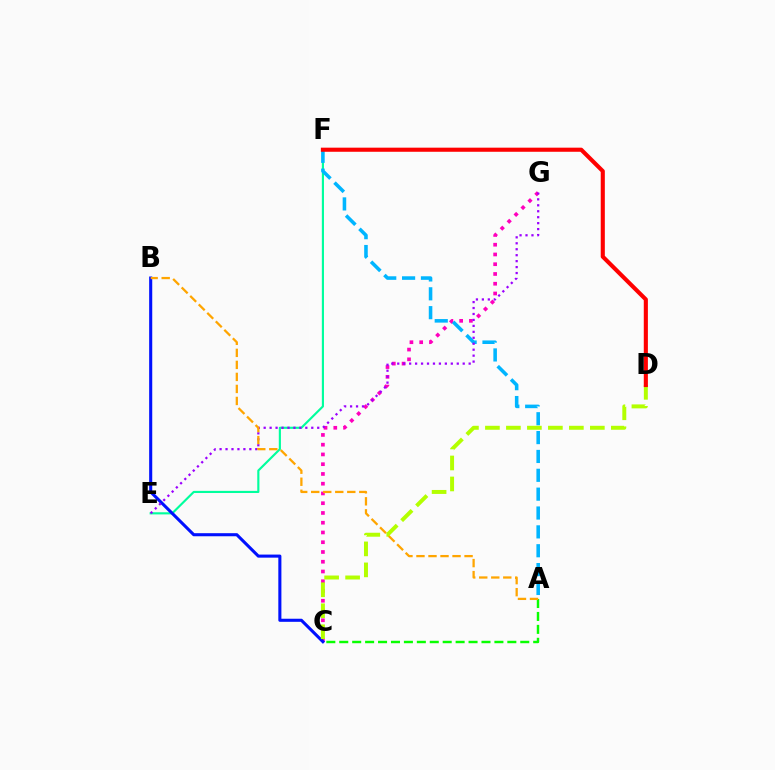{('C', 'G'): [{'color': '#ff00bd', 'line_style': 'dotted', 'thickness': 2.65}], ('E', 'F'): [{'color': '#00ff9d', 'line_style': 'solid', 'thickness': 1.54}], ('B', 'C'): [{'color': '#0010ff', 'line_style': 'solid', 'thickness': 2.21}], ('A', 'C'): [{'color': '#08ff00', 'line_style': 'dashed', 'thickness': 1.76}], ('A', 'F'): [{'color': '#00b5ff', 'line_style': 'dashed', 'thickness': 2.56}], ('E', 'G'): [{'color': '#9b00ff', 'line_style': 'dotted', 'thickness': 1.62}], ('A', 'B'): [{'color': '#ffa500', 'line_style': 'dashed', 'thickness': 1.63}], ('C', 'D'): [{'color': '#b3ff00', 'line_style': 'dashed', 'thickness': 2.85}], ('D', 'F'): [{'color': '#ff0000', 'line_style': 'solid', 'thickness': 2.96}]}